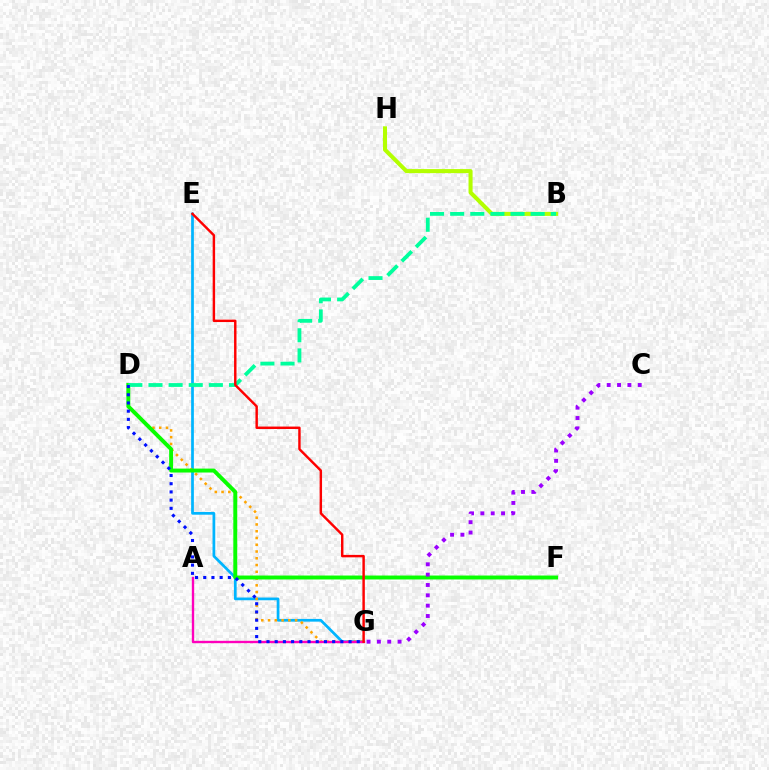{('B', 'H'): [{'color': '#b3ff00', 'line_style': 'solid', 'thickness': 2.92}], ('E', 'G'): [{'color': '#00b5ff', 'line_style': 'solid', 'thickness': 1.96}, {'color': '#ff0000', 'line_style': 'solid', 'thickness': 1.76}], ('D', 'G'): [{'color': '#ffa500', 'line_style': 'dotted', 'thickness': 1.84}, {'color': '#0010ff', 'line_style': 'dotted', 'thickness': 2.23}], ('D', 'F'): [{'color': '#08ff00', 'line_style': 'solid', 'thickness': 2.83}], ('B', 'D'): [{'color': '#00ff9d', 'line_style': 'dashed', 'thickness': 2.73}], ('C', 'G'): [{'color': '#9b00ff', 'line_style': 'dotted', 'thickness': 2.81}], ('A', 'G'): [{'color': '#ff00bd', 'line_style': 'solid', 'thickness': 1.7}]}